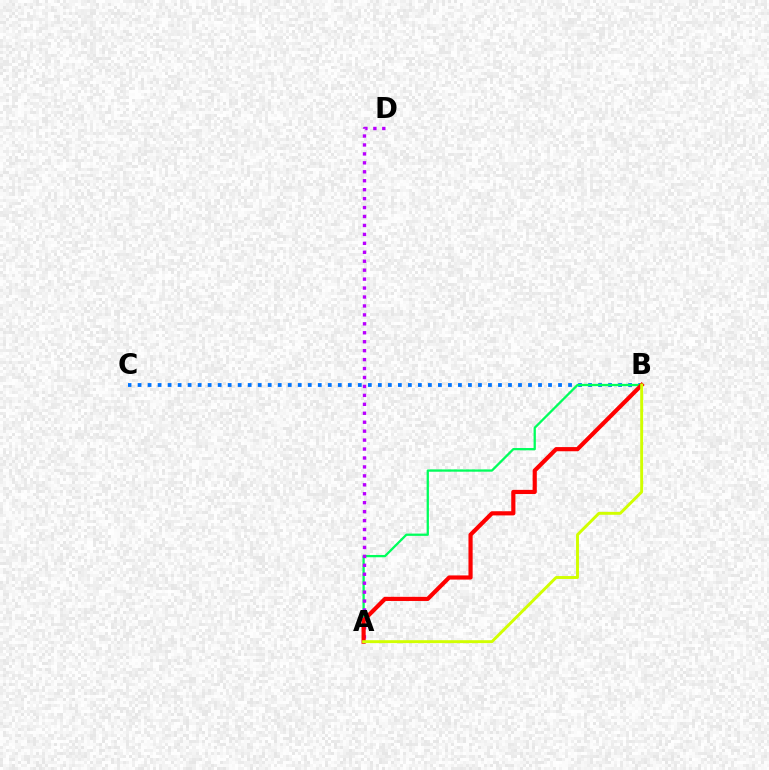{('B', 'C'): [{'color': '#0074ff', 'line_style': 'dotted', 'thickness': 2.72}], ('A', 'B'): [{'color': '#00ff5c', 'line_style': 'solid', 'thickness': 1.64}, {'color': '#ff0000', 'line_style': 'solid', 'thickness': 3.0}, {'color': '#d1ff00', 'line_style': 'solid', 'thickness': 2.1}], ('A', 'D'): [{'color': '#b900ff', 'line_style': 'dotted', 'thickness': 2.43}]}